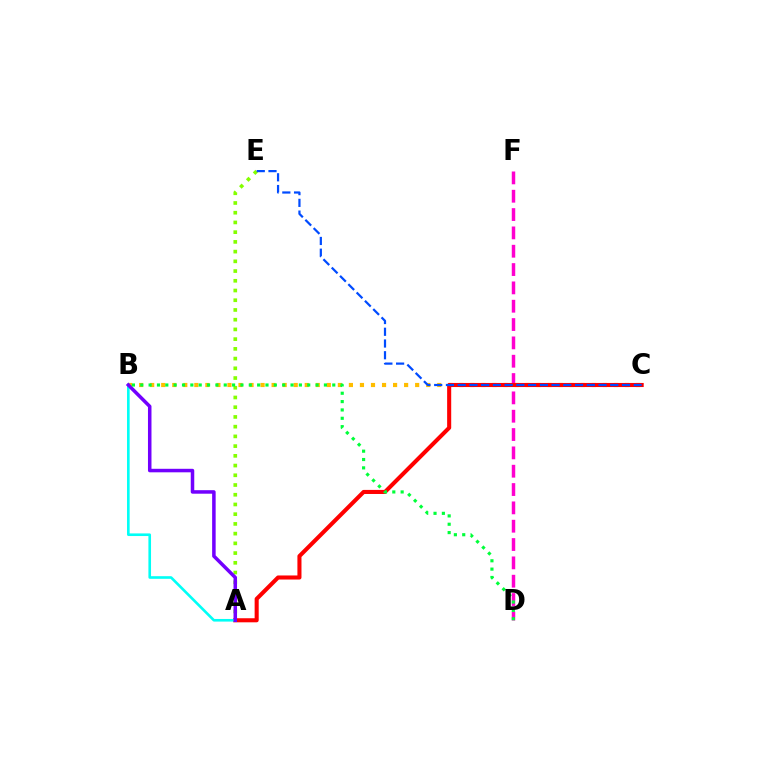{('B', 'C'): [{'color': '#ffbd00', 'line_style': 'dotted', 'thickness': 3.0}], ('D', 'F'): [{'color': '#ff00cf', 'line_style': 'dashed', 'thickness': 2.49}], ('A', 'E'): [{'color': '#84ff00', 'line_style': 'dotted', 'thickness': 2.64}], ('A', 'C'): [{'color': '#ff0000', 'line_style': 'solid', 'thickness': 2.93}], ('A', 'B'): [{'color': '#00fff6', 'line_style': 'solid', 'thickness': 1.89}, {'color': '#7200ff', 'line_style': 'solid', 'thickness': 2.53}], ('C', 'E'): [{'color': '#004bff', 'line_style': 'dashed', 'thickness': 1.59}], ('B', 'D'): [{'color': '#00ff39', 'line_style': 'dotted', 'thickness': 2.27}]}